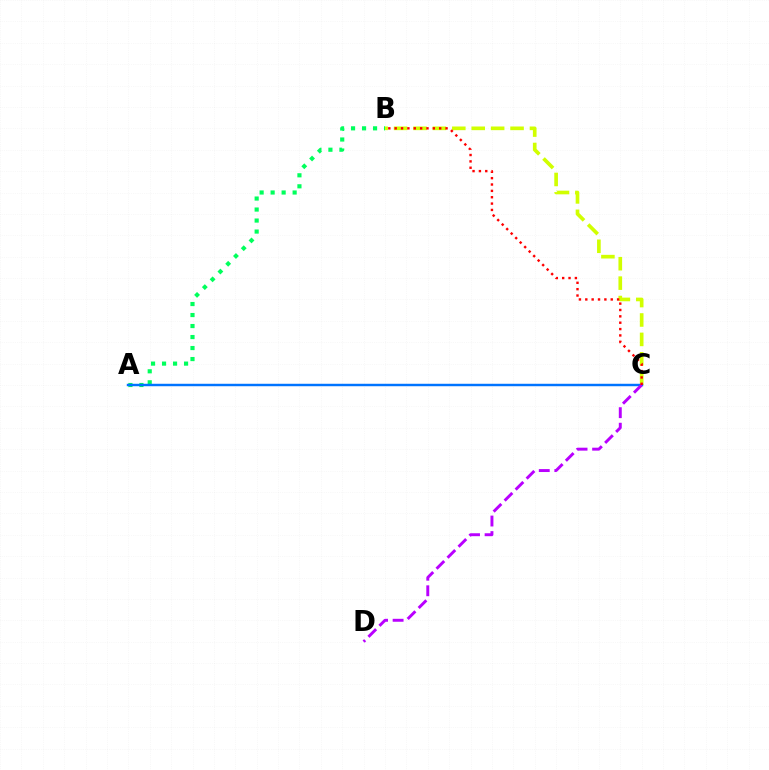{('A', 'B'): [{'color': '#00ff5c', 'line_style': 'dotted', 'thickness': 2.99}], ('B', 'C'): [{'color': '#d1ff00', 'line_style': 'dashed', 'thickness': 2.64}, {'color': '#ff0000', 'line_style': 'dotted', 'thickness': 1.73}], ('A', 'C'): [{'color': '#0074ff', 'line_style': 'solid', 'thickness': 1.76}], ('C', 'D'): [{'color': '#b900ff', 'line_style': 'dashed', 'thickness': 2.11}]}